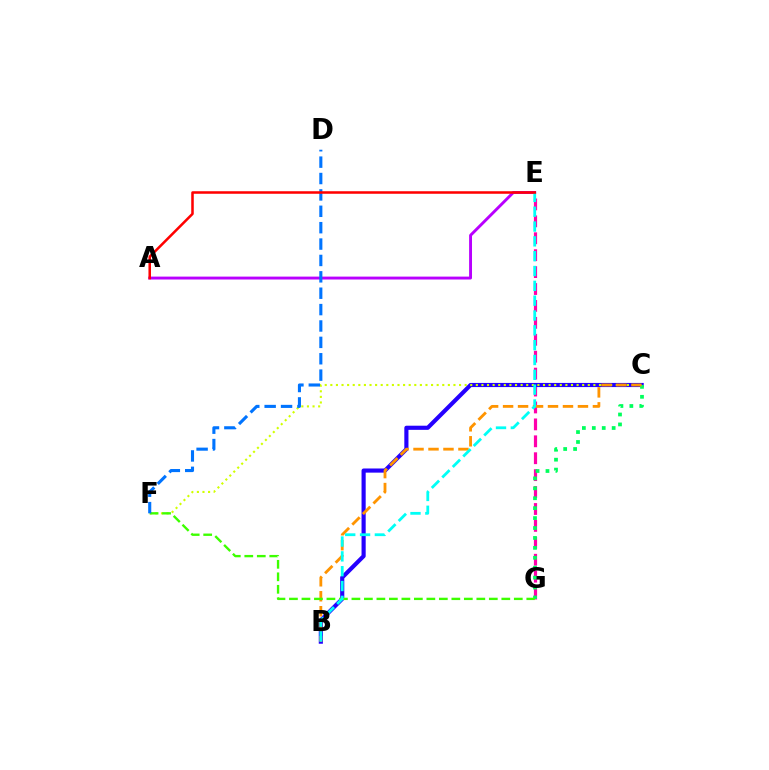{('A', 'E'): [{'color': '#b900ff', 'line_style': 'solid', 'thickness': 2.09}, {'color': '#ff0000', 'line_style': 'solid', 'thickness': 1.82}], ('E', 'G'): [{'color': '#ff00ac', 'line_style': 'dashed', 'thickness': 2.3}], ('B', 'C'): [{'color': '#2500ff', 'line_style': 'solid', 'thickness': 2.98}, {'color': '#ff9400', 'line_style': 'dashed', 'thickness': 2.03}], ('C', 'G'): [{'color': '#00ff5c', 'line_style': 'dotted', 'thickness': 2.7}], ('C', 'F'): [{'color': '#d1ff00', 'line_style': 'dotted', 'thickness': 1.52}], ('F', 'G'): [{'color': '#3dff00', 'line_style': 'dashed', 'thickness': 1.7}], ('B', 'E'): [{'color': '#00fff6', 'line_style': 'dashed', 'thickness': 2.01}], ('D', 'F'): [{'color': '#0074ff', 'line_style': 'dashed', 'thickness': 2.23}]}